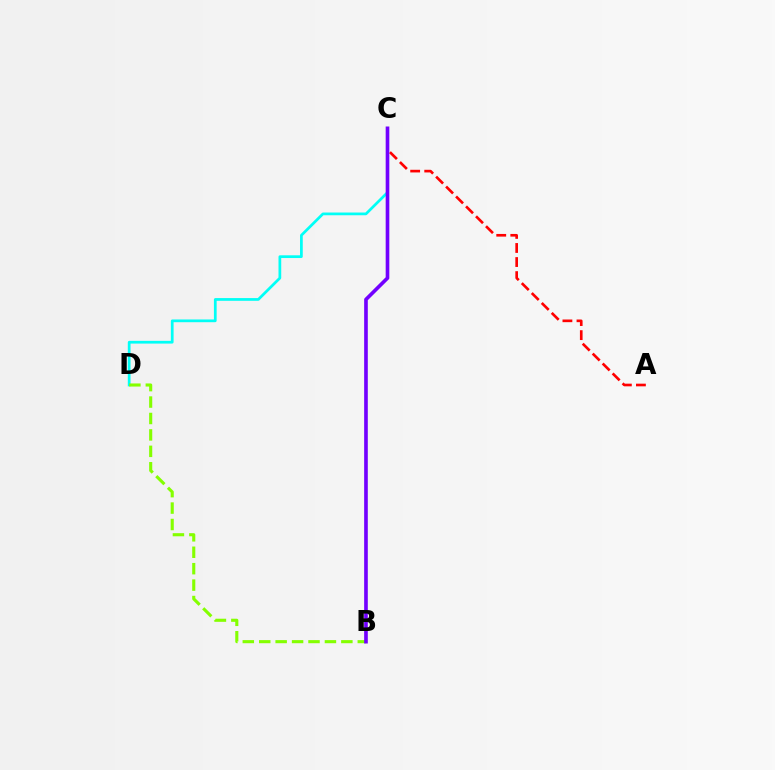{('A', 'C'): [{'color': '#ff0000', 'line_style': 'dashed', 'thickness': 1.91}], ('C', 'D'): [{'color': '#00fff6', 'line_style': 'solid', 'thickness': 1.97}], ('B', 'D'): [{'color': '#84ff00', 'line_style': 'dashed', 'thickness': 2.23}], ('B', 'C'): [{'color': '#7200ff', 'line_style': 'solid', 'thickness': 2.62}]}